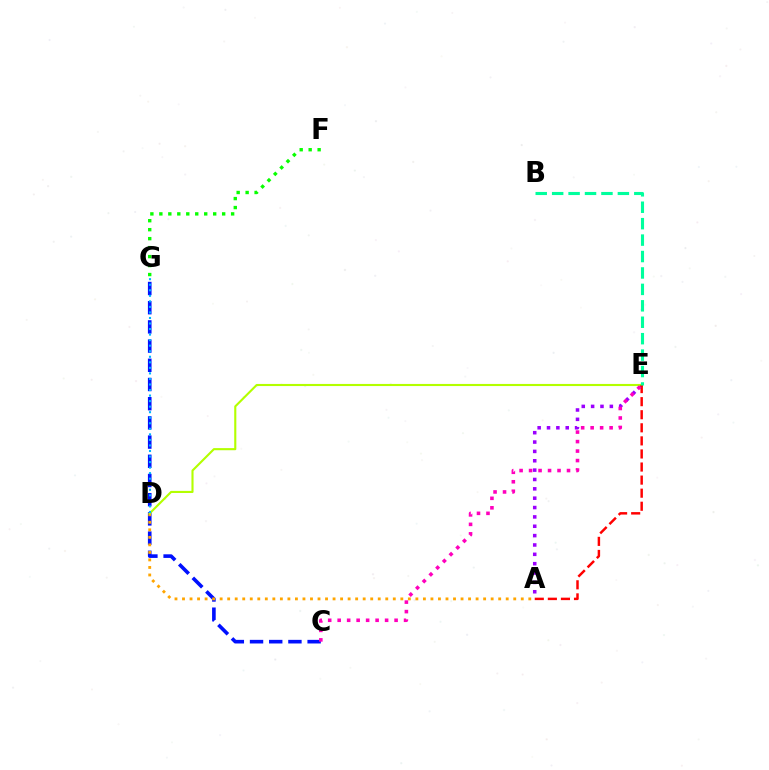{('F', 'G'): [{'color': '#08ff00', 'line_style': 'dotted', 'thickness': 2.44}], ('A', 'E'): [{'color': '#9b00ff', 'line_style': 'dotted', 'thickness': 2.54}, {'color': '#ff0000', 'line_style': 'dashed', 'thickness': 1.78}], ('C', 'G'): [{'color': '#0010ff', 'line_style': 'dashed', 'thickness': 2.61}], ('A', 'D'): [{'color': '#ffa500', 'line_style': 'dotted', 'thickness': 2.05}], ('D', 'E'): [{'color': '#b3ff00', 'line_style': 'solid', 'thickness': 1.52}], ('D', 'G'): [{'color': '#00b5ff', 'line_style': 'dotted', 'thickness': 1.51}], ('B', 'E'): [{'color': '#00ff9d', 'line_style': 'dashed', 'thickness': 2.23}], ('C', 'E'): [{'color': '#ff00bd', 'line_style': 'dotted', 'thickness': 2.58}]}